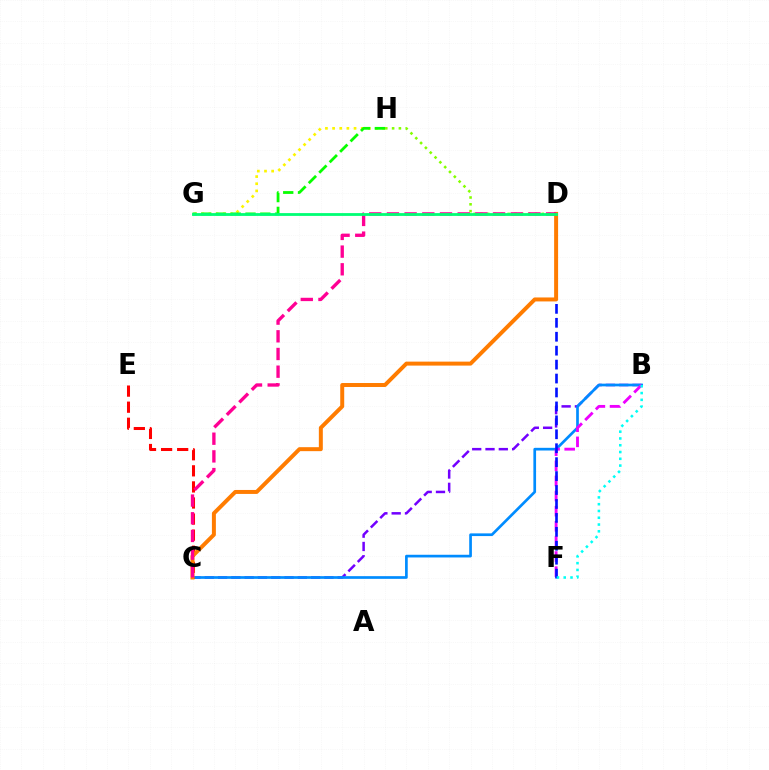{('G', 'H'): [{'color': '#fcf500', 'line_style': 'dotted', 'thickness': 1.94}, {'color': '#08ff00', 'line_style': 'dashed', 'thickness': 2.01}], ('B', 'C'): [{'color': '#7200ff', 'line_style': 'dashed', 'thickness': 1.81}, {'color': '#008cff', 'line_style': 'solid', 'thickness': 1.94}], ('D', 'H'): [{'color': '#84ff00', 'line_style': 'dotted', 'thickness': 1.85}], ('B', 'F'): [{'color': '#ee00ff', 'line_style': 'dashed', 'thickness': 2.05}, {'color': '#00fff6', 'line_style': 'dotted', 'thickness': 1.84}], ('D', 'F'): [{'color': '#0010ff', 'line_style': 'dashed', 'thickness': 1.89}], ('C', 'E'): [{'color': '#ff0000', 'line_style': 'dashed', 'thickness': 2.18}], ('C', 'D'): [{'color': '#ff7c00', 'line_style': 'solid', 'thickness': 2.86}, {'color': '#ff0094', 'line_style': 'dashed', 'thickness': 2.4}], ('D', 'G'): [{'color': '#00ff74', 'line_style': 'solid', 'thickness': 2.02}]}